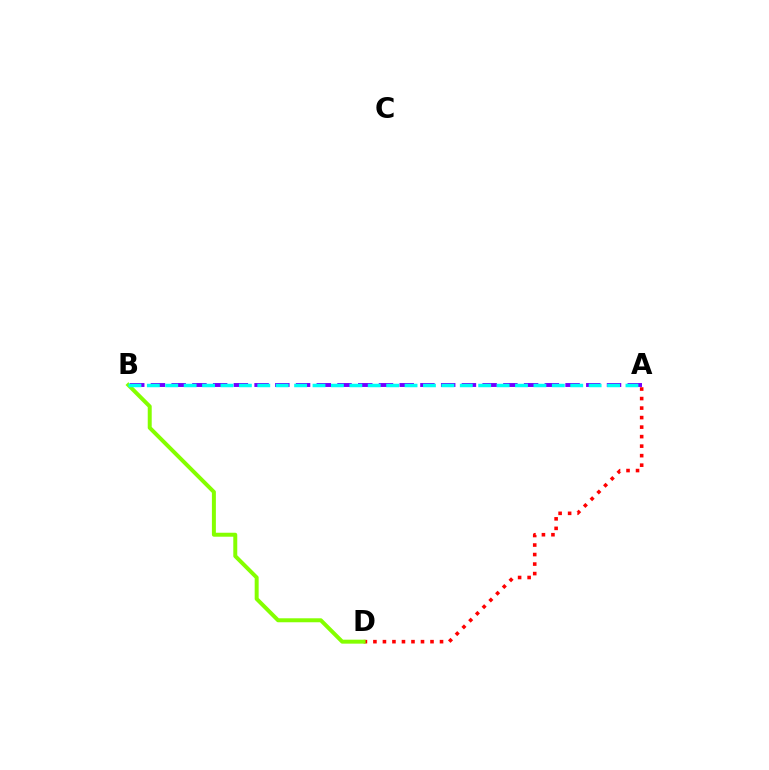{('A', 'D'): [{'color': '#ff0000', 'line_style': 'dotted', 'thickness': 2.59}], ('A', 'B'): [{'color': '#7200ff', 'line_style': 'dashed', 'thickness': 2.82}, {'color': '#00fff6', 'line_style': 'dashed', 'thickness': 2.5}], ('B', 'D'): [{'color': '#84ff00', 'line_style': 'solid', 'thickness': 2.86}]}